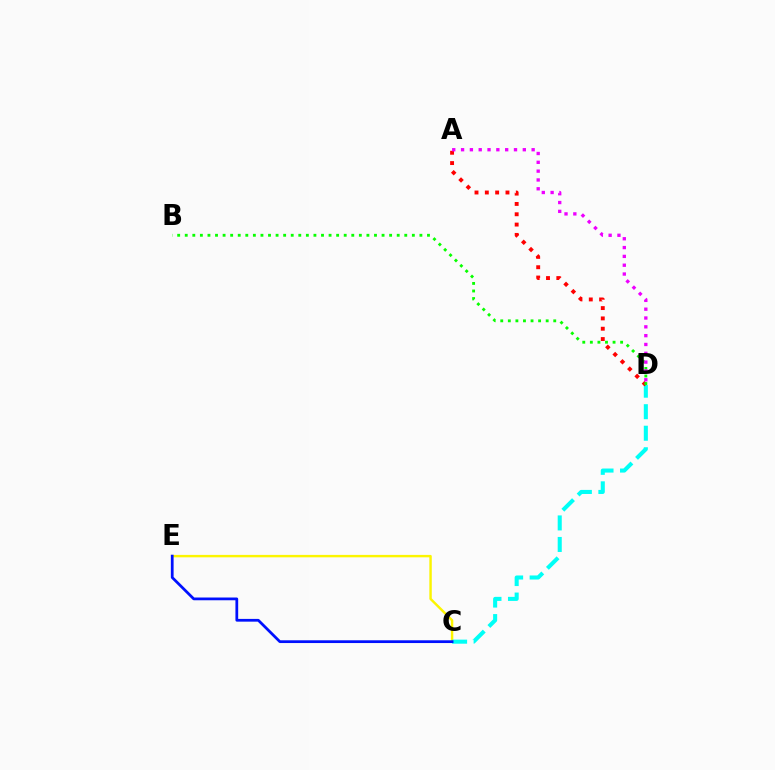{('C', 'E'): [{'color': '#fcf500', 'line_style': 'solid', 'thickness': 1.75}, {'color': '#0010ff', 'line_style': 'solid', 'thickness': 1.98}], ('C', 'D'): [{'color': '#00fff6', 'line_style': 'dashed', 'thickness': 2.92}], ('A', 'D'): [{'color': '#ff0000', 'line_style': 'dotted', 'thickness': 2.8}, {'color': '#ee00ff', 'line_style': 'dotted', 'thickness': 2.4}], ('B', 'D'): [{'color': '#08ff00', 'line_style': 'dotted', 'thickness': 2.06}]}